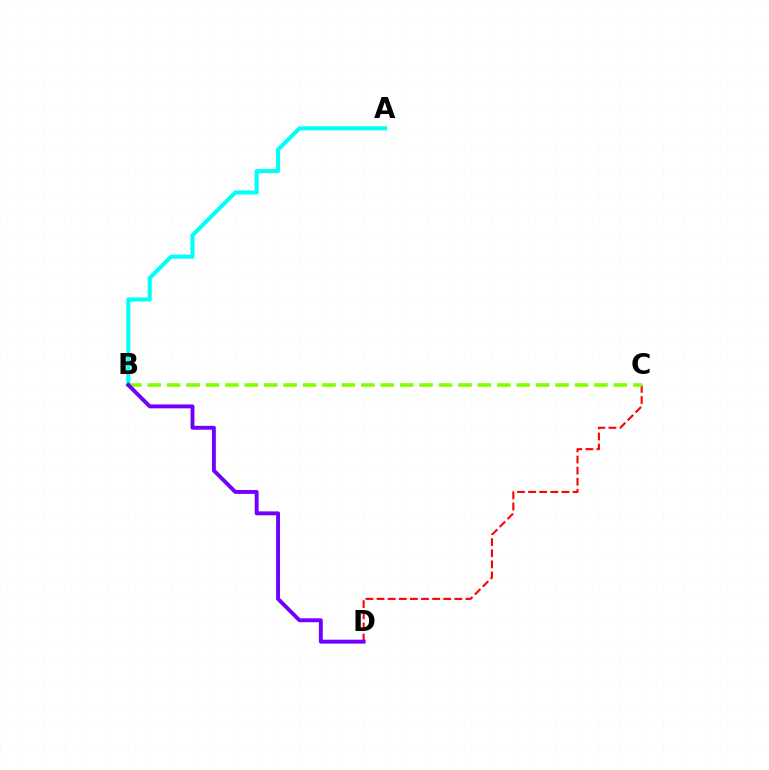{('C', 'D'): [{'color': '#ff0000', 'line_style': 'dashed', 'thickness': 1.51}], ('B', 'C'): [{'color': '#84ff00', 'line_style': 'dashed', 'thickness': 2.64}], ('A', 'B'): [{'color': '#00fff6', 'line_style': 'solid', 'thickness': 2.94}], ('B', 'D'): [{'color': '#7200ff', 'line_style': 'solid', 'thickness': 2.81}]}